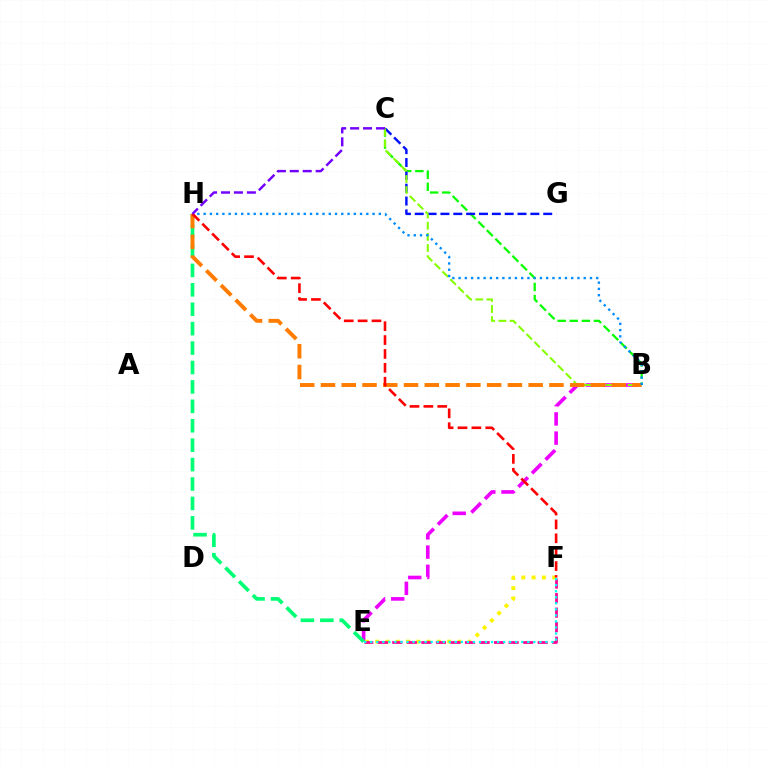{('B', 'E'): [{'color': '#ee00ff', 'line_style': 'dashed', 'thickness': 2.61}], ('B', 'C'): [{'color': '#08ff00', 'line_style': 'dashed', 'thickness': 1.64}, {'color': '#84ff00', 'line_style': 'dashed', 'thickness': 1.51}], ('E', 'F'): [{'color': '#fcf500', 'line_style': 'dotted', 'thickness': 2.8}, {'color': '#ff0094', 'line_style': 'dashed', 'thickness': 1.98}, {'color': '#00fff6', 'line_style': 'dotted', 'thickness': 1.64}], ('C', 'G'): [{'color': '#0010ff', 'line_style': 'dashed', 'thickness': 1.75}], ('E', 'H'): [{'color': '#00ff74', 'line_style': 'dashed', 'thickness': 2.64}], ('B', 'H'): [{'color': '#ff7c00', 'line_style': 'dashed', 'thickness': 2.82}, {'color': '#008cff', 'line_style': 'dotted', 'thickness': 1.7}], ('F', 'H'): [{'color': '#ff0000', 'line_style': 'dashed', 'thickness': 1.89}], ('C', 'H'): [{'color': '#7200ff', 'line_style': 'dashed', 'thickness': 1.76}]}